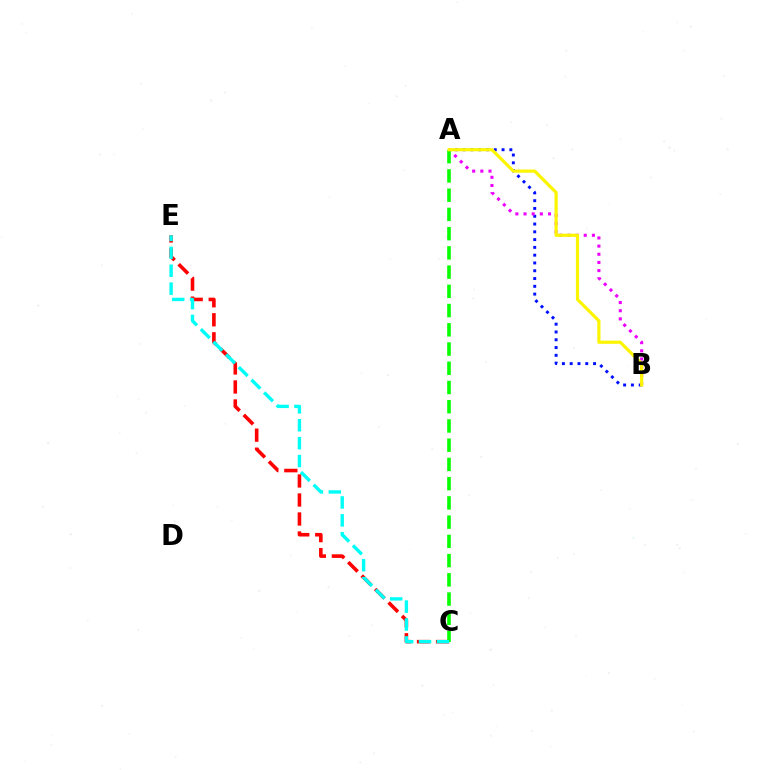{('C', 'E'): [{'color': '#ff0000', 'line_style': 'dashed', 'thickness': 2.58}, {'color': '#00fff6', 'line_style': 'dashed', 'thickness': 2.43}], ('A', 'B'): [{'color': '#0010ff', 'line_style': 'dotted', 'thickness': 2.12}, {'color': '#ee00ff', 'line_style': 'dotted', 'thickness': 2.22}, {'color': '#fcf500', 'line_style': 'solid', 'thickness': 2.3}], ('A', 'C'): [{'color': '#08ff00', 'line_style': 'dashed', 'thickness': 2.61}]}